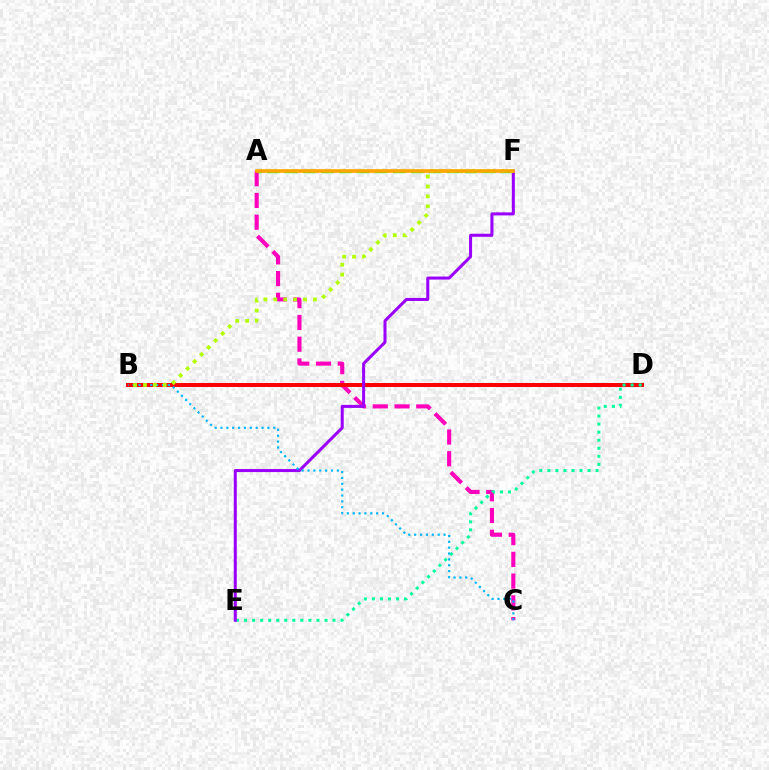{('B', 'D'): [{'color': '#0010ff', 'line_style': 'dotted', 'thickness': 1.69}, {'color': '#ff0000', 'line_style': 'solid', 'thickness': 2.88}], ('A', 'C'): [{'color': '#ff00bd', 'line_style': 'dashed', 'thickness': 2.95}], ('A', 'F'): [{'color': '#08ff00', 'line_style': 'dashed', 'thickness': 2.44}, {'color': '#ffa500', 'line_style': 'solid', 'thickness': 2.59}], ('D', 'E'): [{'color': '#00ff9d', 'line_style': 'dotted', 'thickness': 2.18}], ('E', 'F'): [{'color': '#9b00ff', 'line_style': 'solid', 'thickness': 2.18}], ('B', 'C'): [{'color': '#00b5ff', 'line_style': 'dotted', 'thickness': 1.59}], ('B', 'F'): [{'color': '#b3ff00', 'line_style': 'dotted', 'thickness': 2.69}]}